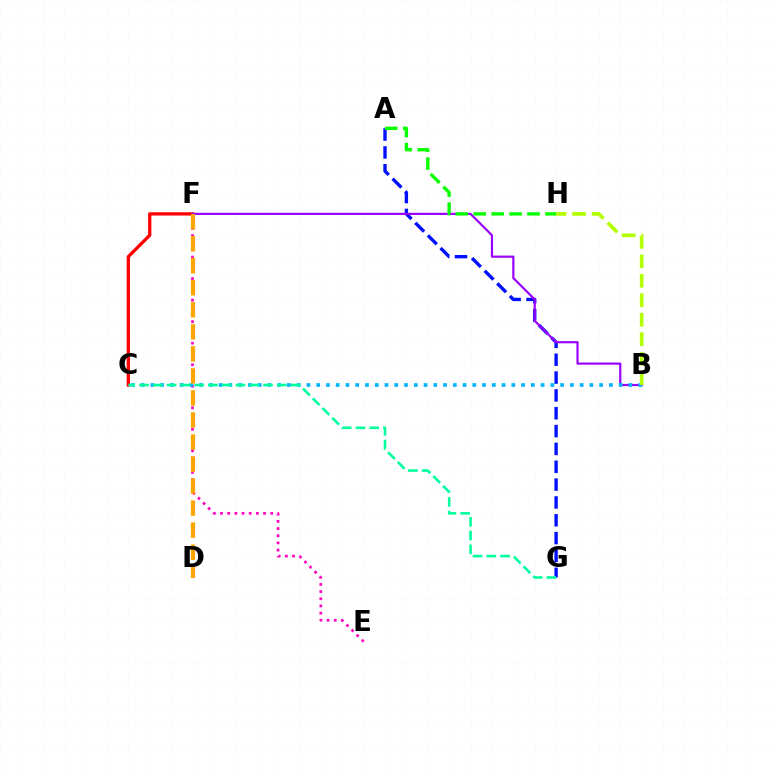{('C', 'F'): [{'color': '#ff0000', 'line_style': 'solid', 'thickness': 2.38}], ('E', 'F'): [{'color': '#ff00bd', 'line_style': 'dotted', 'thickness': 1.95}], ('A', 'G'): [{'color': '#0010ff', 'line_style': 'dashed', 'thickness': 2.42}], ('B', 'F'): [{'color': '#9b00ff', 'line_style': 'solid', 'thickness': 1.57}], ('B', 'C'): [{'color': '#00b5ff', 'line_style': 'dotted', 'thickness': 2.65}], ('A', 'H'): [{'color': '#08ff00', 'line_style': 'dashed', 'thickness': 2.44}], ('C', 'G'): [{'color': '#00ff9d', 'line_style': 'dashed', 'thickness': 1.87}], ('D', 'F'): [{'color': '#ffa500', 'line_style': 'dashed', 'thickness': 2.99}], ('B', 'H'): [{'color': '#b3ff00', 'line_style': 'dashed', 'thickness': 2.65}]}